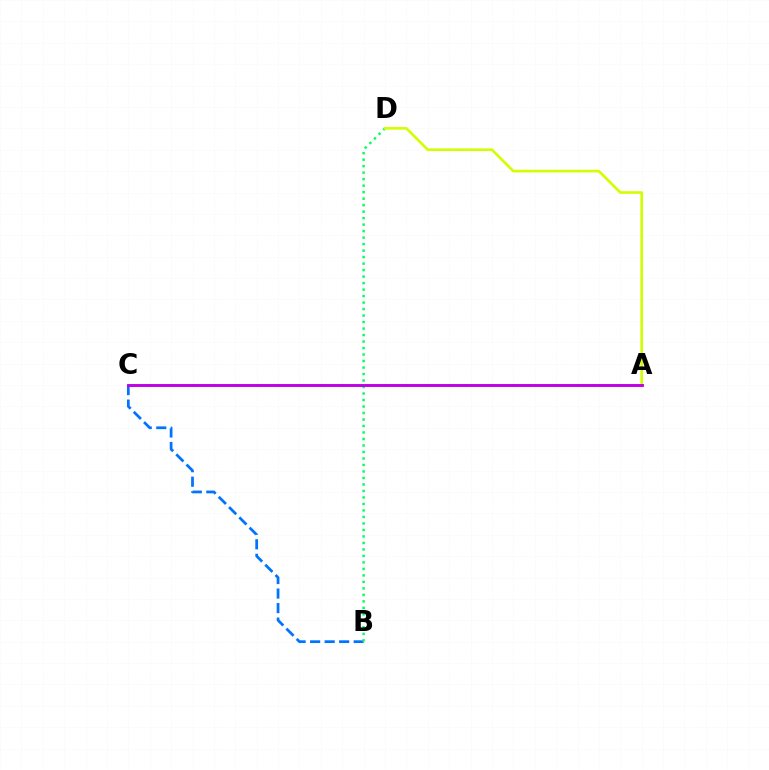{('B', 'C'): [{'color': '#0074ff', 'line_style': 'dashed', 'thickness': 1.97}], ('B', 'D'): [{'color': '#00ff5c', 'line_style': 'dotted', 'thickness': 1.76}], ('A', 'D'): [{'color': '#d1ff00', 'line_style': 'solid', 'thickness': 1.9}], ('A', 'C'): [{'color': '#ff0000', 'line_style': 'solid', 'thickness': 1.83}, {'color': '#b900ff', 'line_style': 'solid', 'thickness': 1.9}]}